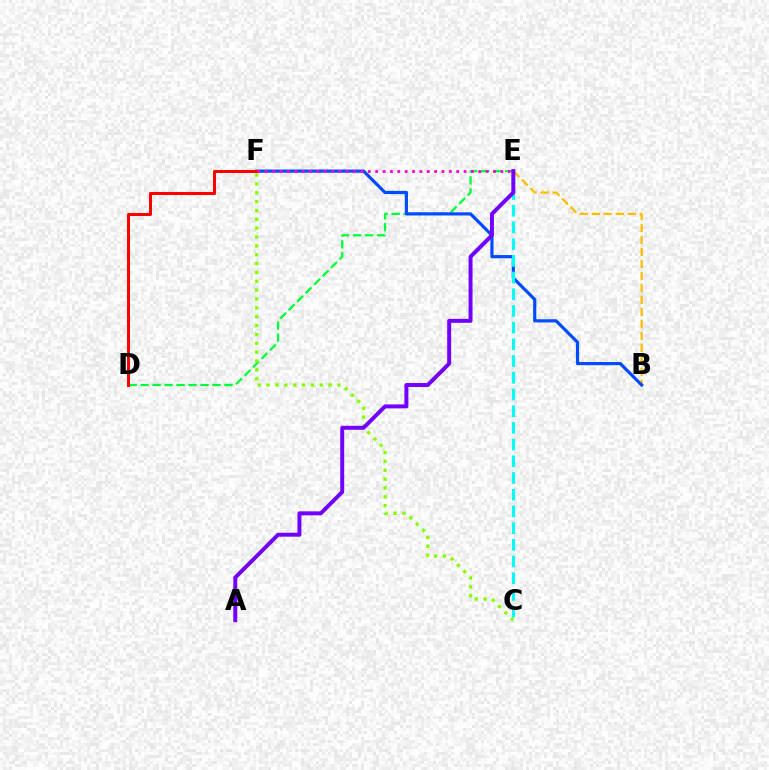{('B', 'E'): [{'color': '#ffbd00', 'line_style': 'dashed', 'thickness': 1.63}], ('D', 'E'): [{'color': '#00ff39', 'line_style': 'dashed', 'thickness': 1.63}], ('B', 'F'): [{'color': '#004bff', 'line_style': 'solid', 'thickness': 2.29}], ('D', 'F'): [{'color': '#ff0000', 'line_style': 'solid', 'thickness': 2.18}], ('C', 'F'): [{'color': '#84ff00', 'line_style': 'dotted', 'thickness': 2.41}], ('C', 'E'): [{'color': '#00fff6', 'line_style': 'dashed', 'thickness': 2.27}], ('A', 'E'): [{'color': '#7200ff', 'line_style': 'solid', 'thickness': 2.85}], ('E', 'F'): [{'color': '#ff00cf', 'line_style': 'dotted', 'thickness': 2.0}]}